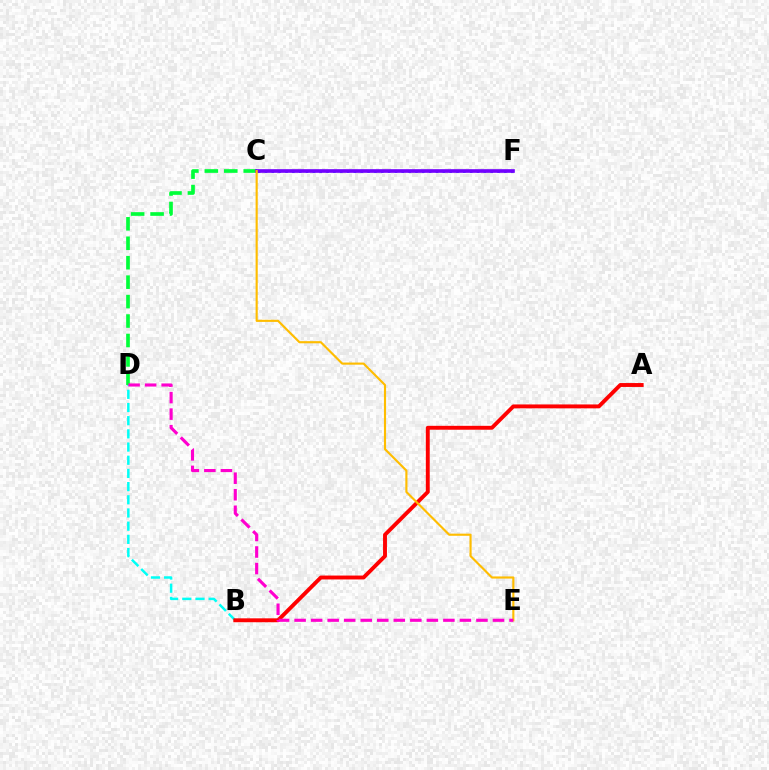{('C', 'F'): [{'color': '#84ff00', 'line_style': 'dotted', 'thickness': 1.56}, {'color': '#004bff', 'line_style': 'dotted', 'thickness': 1.86}, {'color': '#7200ff', 'line_style': 'solid', 'thickness': 2.62}], ('C', 'D'): [{'color': '#00ff39', 'line_style': 'dashed', 'thickness': 2.64}], ('B', 'D'): [{'color': '#00fff6', 'line_style': 'dashed', 'thickness': 1.79}], ('A', 'B'): [{'color': '#ff0000', 'line_style': 'solid', 'thickness': 2.81}], ('C', 'E'): [{'color': '#ffbd00', 'line_style': 'solid', 'thickness': 1.54}], ('D', 'E'): [{'color': '#ff00cf', 'line_style': 'dashed', 'thickness': 2.25}]}